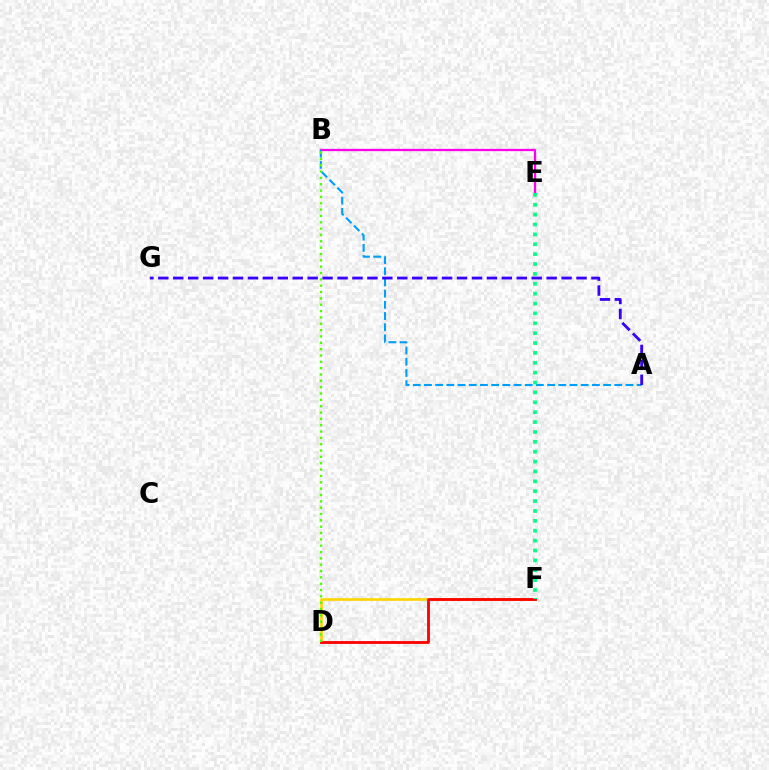{('D', 'F'): [{'color': '#ffd500', 'line_style': 'solid', 'thickness': 1.91}, {'color': '#ff0000', 'line_style': 'solid', 'thickness': 2.03}], ('B', 'E'): [{'color': '#ff00ed', 'line_style': 'solid', 'thickness': 1.64}], ('A', 'B'): [{'color': '#009eff', 'line_style': 'dashed', 'thickness': 1.52}], ('B', 'D'): [{'color': '#4fff00', 'line_style': 'dotted', 'thickness': 1.72}], ('E', 'F'): [{'color': '#00ff86', 'line_style': 'dotted', 'thickness': 2.68}], ('A', 'G'): [{'color': '#3700ff', 'line_style': 'dashed', 'thickness': 2.03}]}